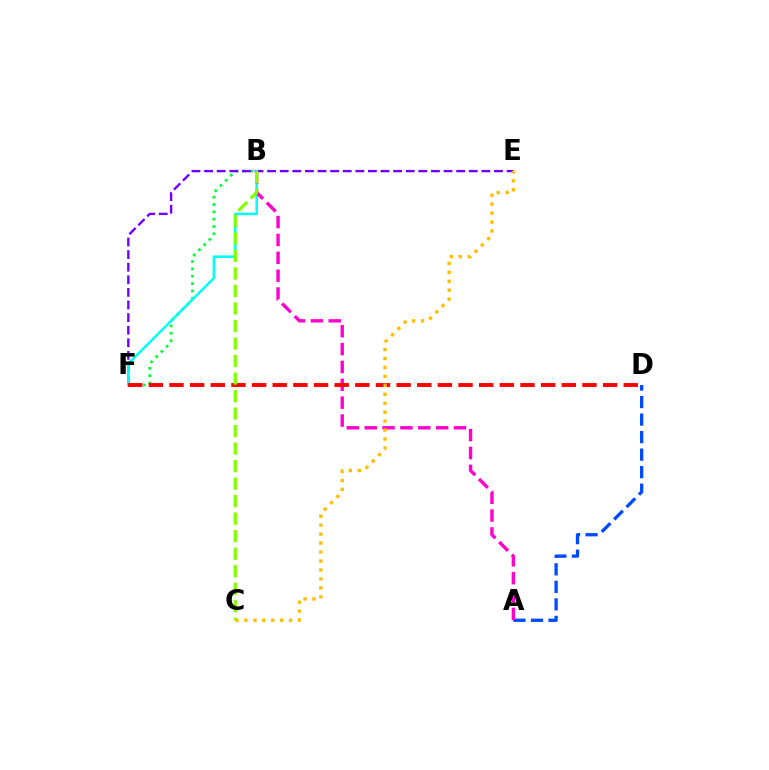{('B', 'F'): [{'color': '#00ff39', 'line_style': 'dotted', 'thickness': 1.99}, {'color': '#00fff6', 'line_style': 'solid', 'thickness': 1.84}], ('E', 'F'): [{'color': '#7200ff', 'line_style': 'dashed', 'thickness': 1.71}], ('A', 'D'): [{'color': '#004bff', 'line_style': 'dashed', 'thickness': 2.38}], ('A', 'B'): [{'color': '#ff00cf', 'line_style': 'dashed', 'thickness': 2.43}], ('D', 'F'): [{'color': '#ff0000', 'line_style': 'dashed', 'thickness': 2.8}], ('B', 'C'): [{'color': '#84ff00', 'line_style': 'dashed', 'thickness': 2.38}], ('C', 'E'): [{'color': '#ffbd00', 'line_style': 'dotted', 'thickness': 2.43}]}